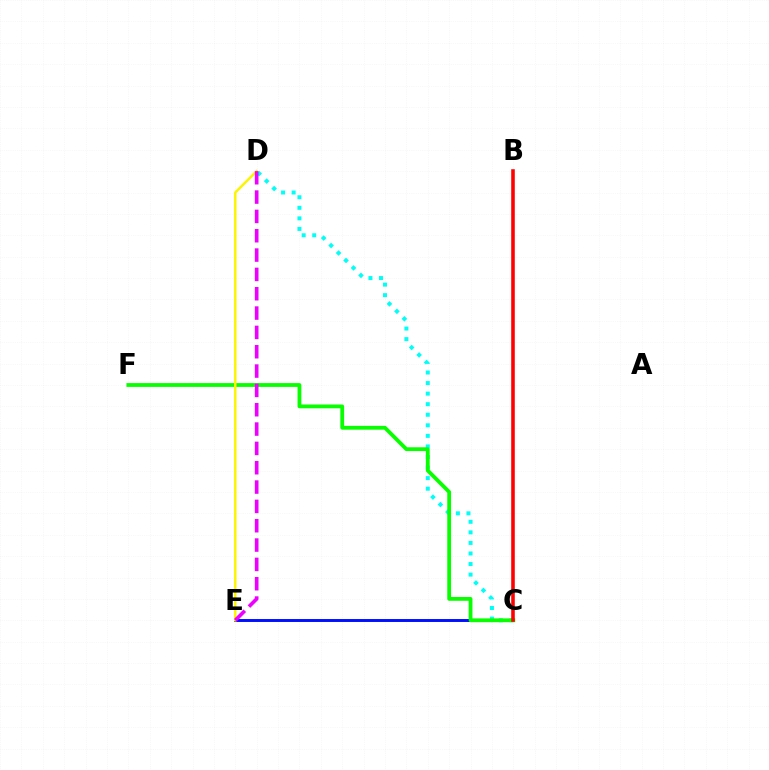{('C', 'D'): [{'color': '#00fff6', 'line_style': 'dotted', 'thickness': 2.87}], ('C', 'E'): [{'color': '#0010ff', 'line_style': 'solid', 'thickness': 2.12}], ('C', 'F'): [{'color': '#08ff00', 'line_style': 'solid', 'thickness': 2.73}], ('B', 'C'): [{'color': '#ff0000', 'line_style': 'solid', 'thickness': 2.57}], ('D', 'E'): [{'color': '#fcf500', 'line_style': 'solid', 'thickness': 1.77}, {'color': '#ee00ff', 'line_style': 'dashed', 'thickness': 2.63}]}